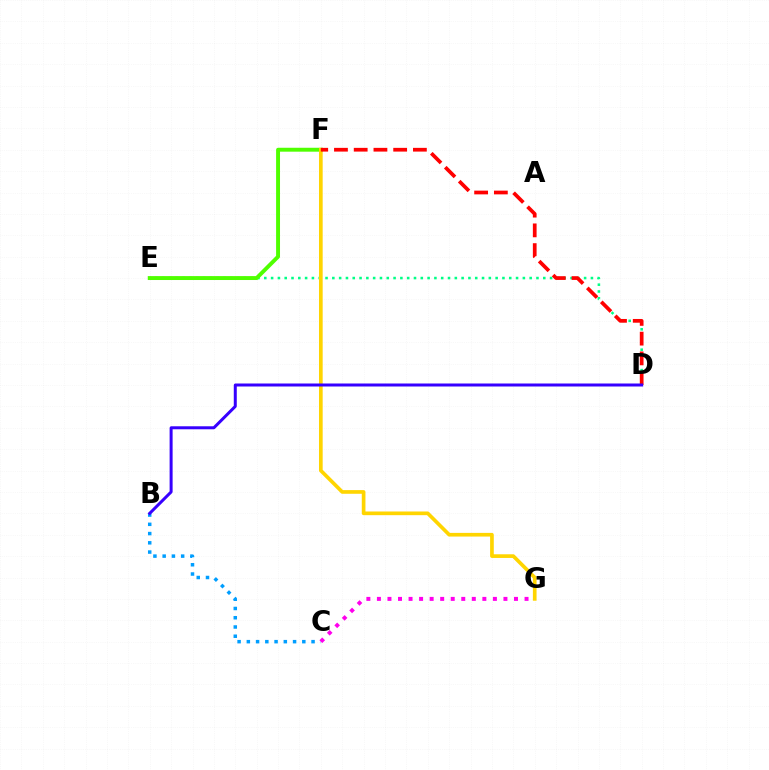{('B', 'C'): [{'color': '#009eff', 'line_style': 'dotted', 'thickness': 2.51}], ('D', 'E'): [{'color': '#00ff86', 'line_style': 'dotted', 'thickness': 1.85}], ('E', 'F'): [{'color': '#4fff00', 'line_style': 'solid', 'thickness': 2.82}], ('C', 'G'): [{'color': '#ff00ed', 'line_style': 'dotted', 'thickness': 2.86}], ('F', 'G'): [{'color': '#ffd500', 'line_style': 'solid', 'thickness': 2.65}], ('D', 'F'): [{'color': '#ff0000', 'line_style': 'dashed', 'thickness': 2.68}], ('B', 'D'): [{'color': '#3700ff', 'line_style': 'solid', 'thickness': 2.16}]}